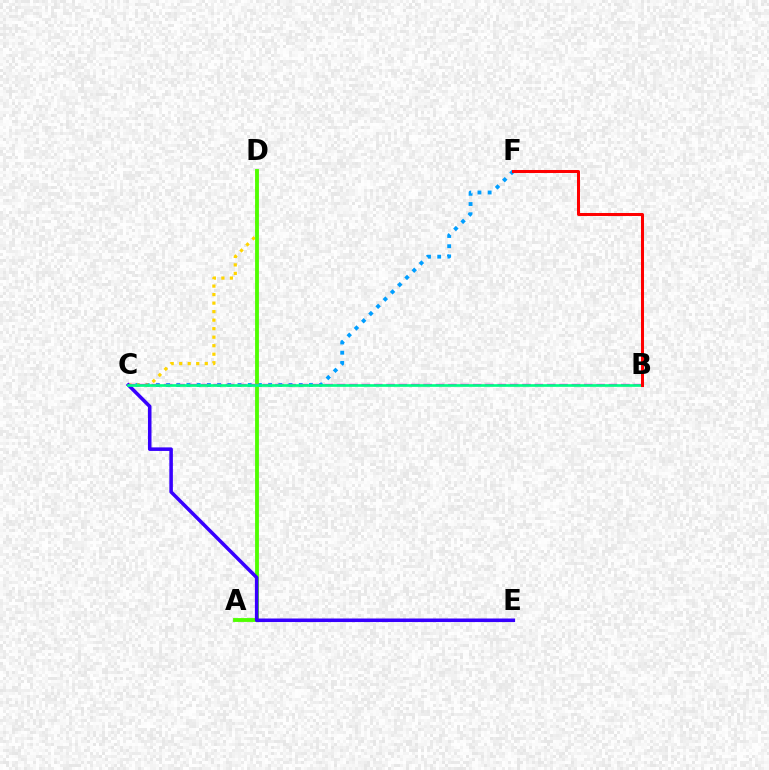{('C', 'F'): [{'color': '#009eff', 'line_style': 'dotted', 'thickness': 2.77}], ('C', 'D'): [{'color': '#ffd500', 'line_style': 'dotted', 'thickness': 2.31}], ('A', 'D'): [{'color': '#4fff00', 'line_style': 'solid', 'thickness': 2.76}], ('B', 'C'): [{'color': '#ff00ed', 'line_style': 'dashed', 'thickness': 1.68}, {'color': '#00ff86', 'line_style': 'solid', 'thickness': 1.92}], ('C', 'E'): [{'color': '#3700ff', 'line_style': 'solid', 'thickness': 2.55}], ('B', 'F'): [{'color': '#ff0000', 'line_style': 'solid', 'thickness': 2.18}]}